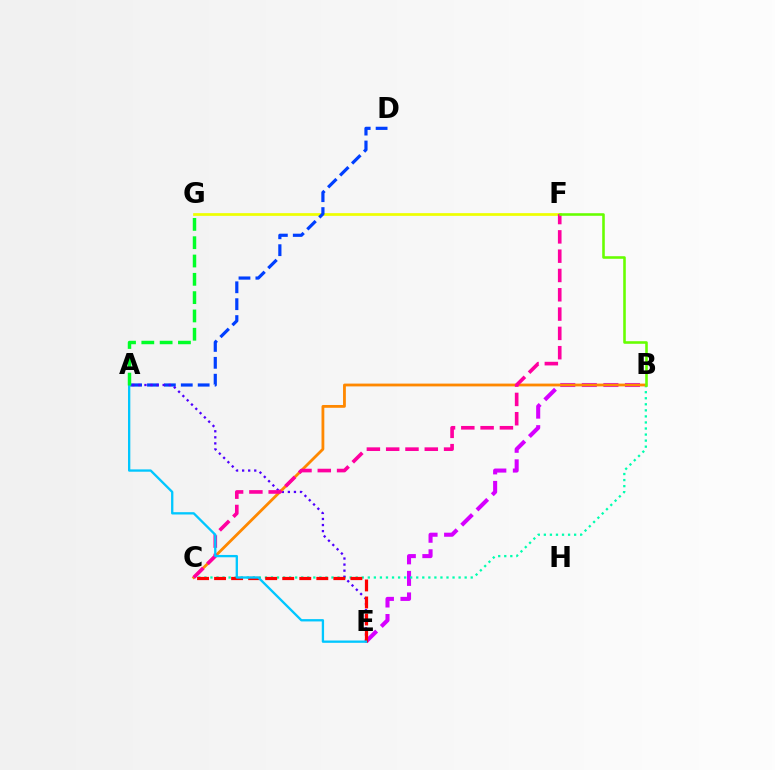{('F', 'G'): [{'color': '#eeff00', 'line_style': 'solid', 'thickness': 1.96}], ('B', 'E'): [{'color': '#d600ff', 'line_style': 'dashed', 'thickness': 2.93}], ('A', 'D'): [{'color': '#003fff', 'line_style': 'dashed', 'thickness': 2.3}], ('B', 'C'): [{'color': '#00ffaf', 'line_style': 'dotted', 'thickness': 1.64}, {'color': '#ff8800', 'line_style': 'solid', 'thickness': 2.02}], ('A', 'E'): [{'color': '#4f00ff', 'line_style': 'dotted', 'thickness': 1.65}, {'color': '#00c7ff', 'line_style': 'solid', 'thickness': 1.67}], ('C', 'F'): [{'color': '#ff00a0', 'line_style': 'dashed', 'thickness': 2.62}], ('C', 'E'): [{'color': '#ff0000', 'line_style': 'dashed', 'thickness': 2.31}], ('B', 'F'): [{'color': '#66ff00', 'line_style': 'solid', 'thickness': 1.86}], ('A', 'G'): [{'color': '#00ff27', 'line_style': 'dashed', 'thickness': 2.49}]}